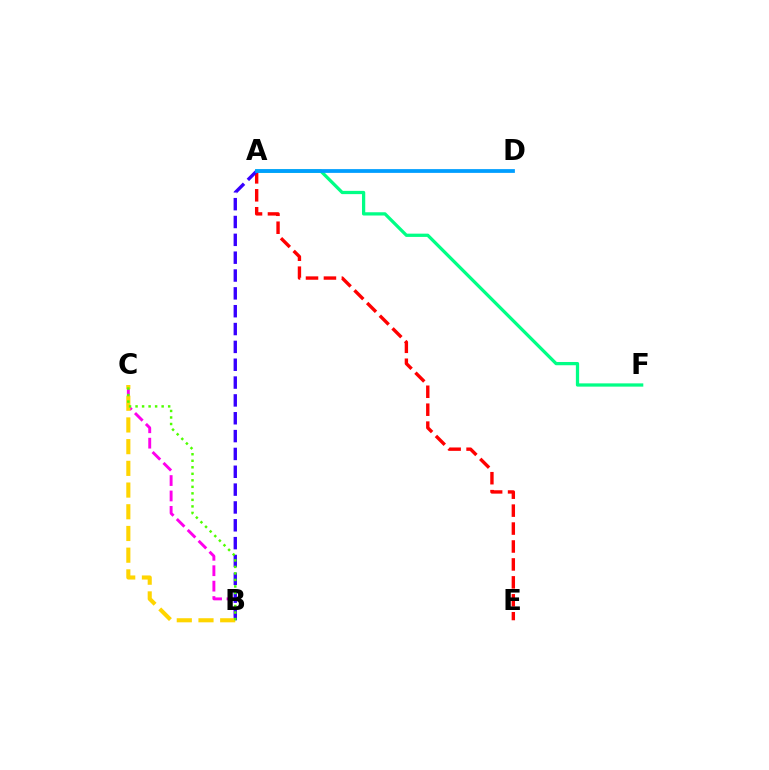{('A', 'F'): [{'color': '#00ff86', 'line_style': 'solid', 'thickness': 2.35}], ('A', 'E'): [{'color': '#ff0000', 'line_style': 'dashed', 'thickness': 2.44}], ('B', 'C'): [{'color': '#ff00ed', 'line_style': 'dashed', 'thickness': 2.09}, {'color': '#ffd500', 'line_style': 'dashed', 'thickness': 2.95}, {'color': '#4fff00', 'line_style': 'dotted', 'thickness': 1.77}], ('A', 'B'): [{'color': '#3700ff', 'line_style': 'dashed', 'thickness': 2.42}], ('A', 'D'): [{'color': '#009eff', 'line_style': 'solid', 'thickness': 2.71}]}